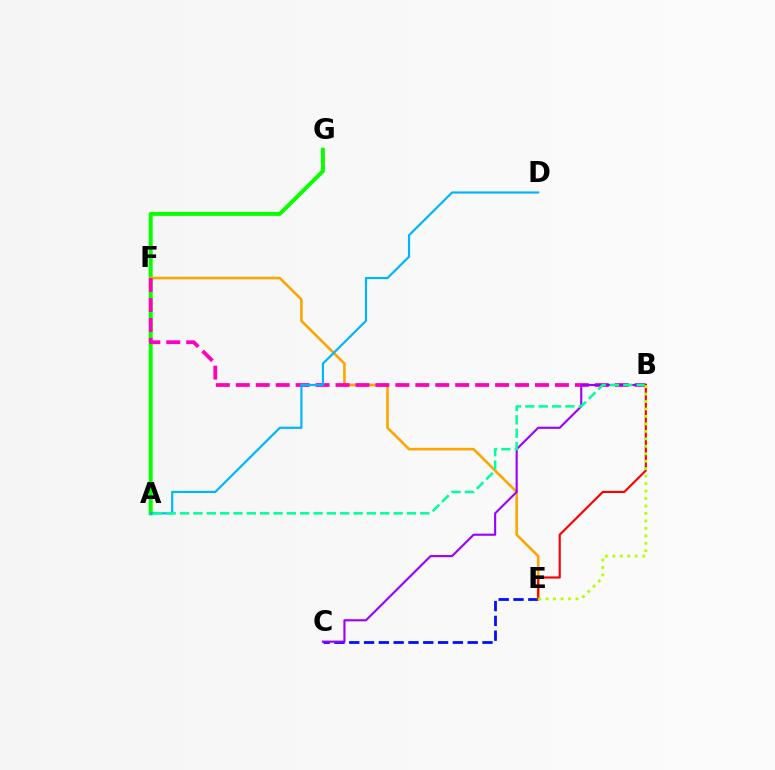{('A', 'G'): [{'color': '#08ff00', 'line_style': 'solid', 'thickness': 2.86}], ('C', 'E'): [{'color': '#0010ff', 'line_style': 'dashed', 'thickness': 2.01}], ('E', 'F'): [{'color': '#ffa500', 'line_style': 'solid', 'thickness': 1.87}], ('B', 'F'): [{'color': '#ff00bd', 'line_style': 'dashed', 'thickness': 2.71}], ('A', 'D'): [{'color': '#00b5ff', 'line_style': 'solid', 'thickness': 1.57}], ('B', 'C'): [{'color': '#9b00ff', 'line_style': 'solid', 'thickness': 1.52}], ('A', 'B'): [{'color': '#00ff9d', 'line_style': 'dashed', 'thickness': 1.81}], ('B', 'E'): [{'color': '#ff0000', 'line_style': 'solid', 'thickness': 1.55}, {'color': '#b3ff00', 'line_style': 'dotted', 'thickness': 2.03}]}